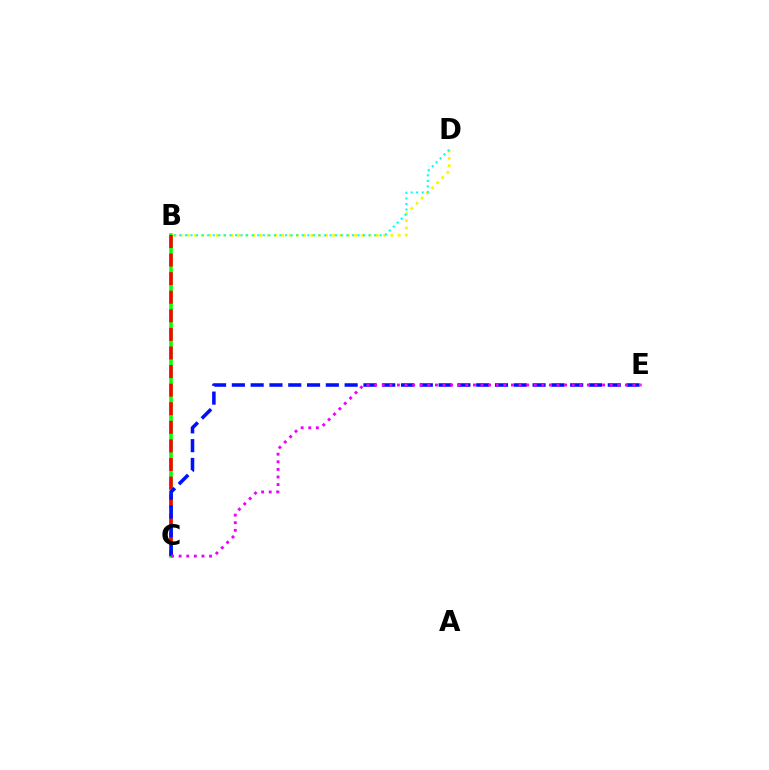{('B', 'C'): [{'color': '#08ff00', 'line_style': 'solid', 'thickness': 2.58}, {'color': '#ff0000', 'line_style': 'dashed', 'thickness': 2.52}], ('B', 'D'): [{'color': '#fcf500', 'line_style': 'dotted', 'thickness': 1.98}, {'color': '#00fff6', 'line_style': 'dotted', 'thickness': 1.51}], ('C', 'E'): [{'color': '#0010ff', 'line_style': 'dashed', 'thickness': 2.55}, {'color': '#ee00ff', 'line_style': 'dotted', 'thickness': 2.06}]}